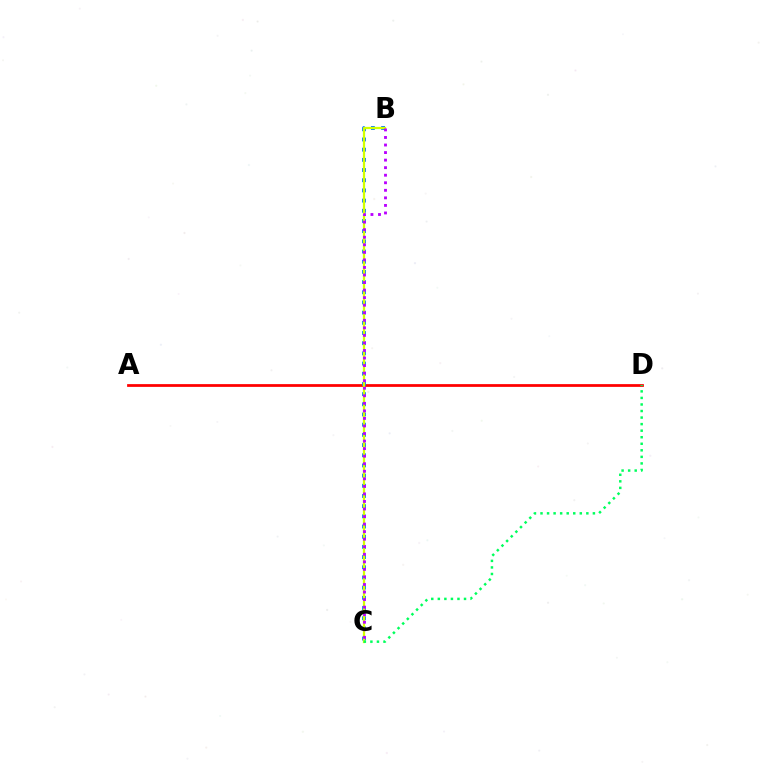{('A', 'D'): [{'color': '#ff0000', 'line_style': 'solid', 'thickness': 1.99}], ('B', 'C'): [{'color': '#0074ff', 'line_style': 'dotted', 'thickness': 2.77}, {'color': '#d1ff00', 'line_style': 'solid', 'thickness': 1.63}, {'color': '#b900ff', 'line_style': 'dotted', 'thickness': 2.05}], ('C', 'D'): [{'color': '#00ff5c', 'line_style': 'dotted', 'thickness': 1.78}]}